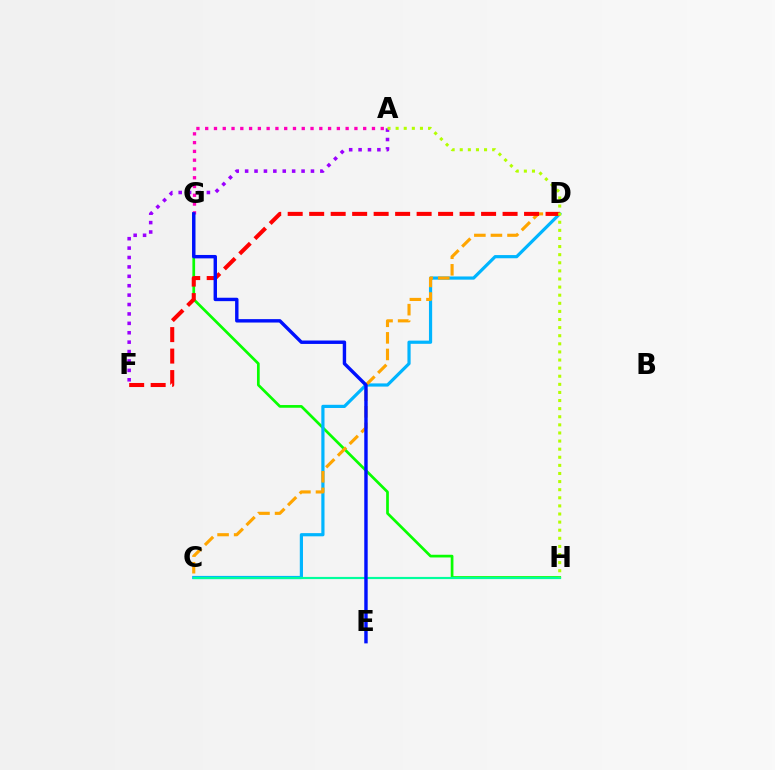{('G', 'H'): [{'color': '#08ff00', 'line_style': 'solid', 'thickness': 1.95}], ('C', 'D'): [{'color': '#00b5ff', 'line_style': 'solid', 'thickness': 2.3}, {'color': '#ffa500', 'line_style': 'dashed', 'thickness': 2.25}], ('D', 'F'): [{'color': '#ff0000', 'line_style': 'dashed', 'thickness': 2.92}], ('A', 'G'): [{'color': '#ff00bd', 'line_style': 'dotted', 'thickness': 2.38}], ('A', 'F'): [{'color': '#9b00ff', 'line_style': 'dotted', 'thickness': 2.56}], ('C', 'H'): [{'color': '#00ff9d', 'line_style': 'solid', 'thickness': 1.56}], ('A', 'H'): [{'color': '#b3ff00', 'line_style': 'dotted', 'thickness': 2.2}], ('E', 'G'): [{'color': '#0010ff', 'line_style': 'solid', 'thickness': 2.46}]}